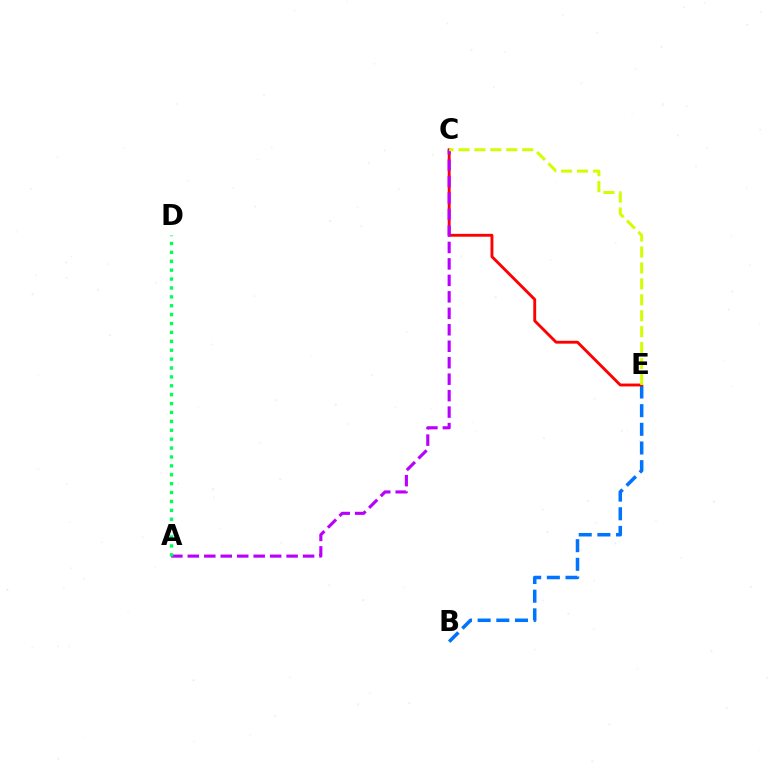{('B', 'E'): [{'color': '#0074ff', 'line_style': 'dashed', 'thickness': 2.54}], ('C', 'E'): [{'color': '#ff0000', 'line_style': 'solid', 'thickness': 2.07}, {'color': '#d1ff00', 'line_style': 'dashed', 'thickness': 2.16}], ('A', 'C'): [{'color': '#b900ff', 'line_style': 'dashed', 'thickness': 2.24}], ('A', 'D'): [{'color': '#00ff5c', 'line_style': 'dotted', 'thickness': 2.42}]}